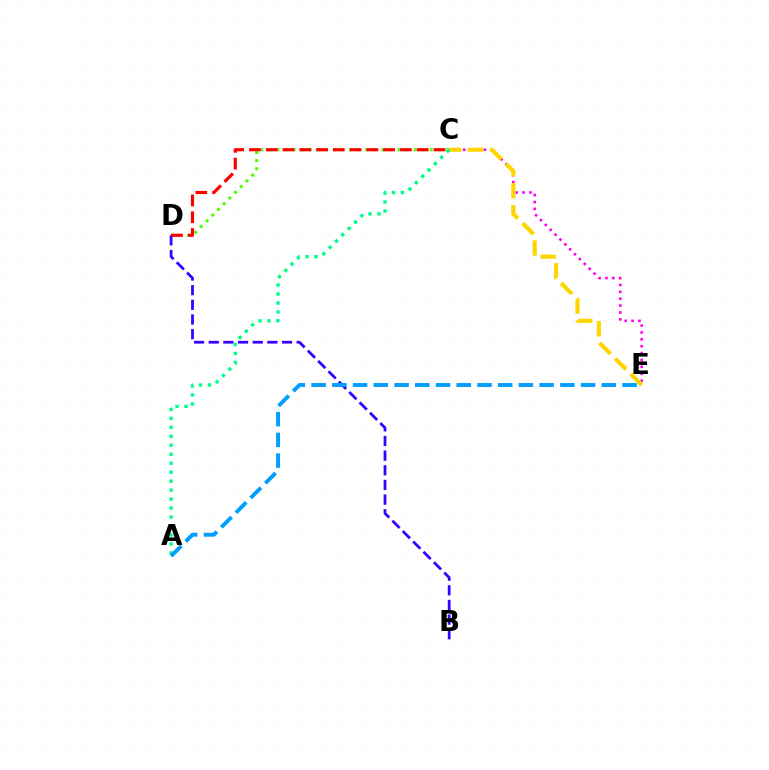{('C', 'D'): [{'color': '#4fff00', 'line_style': 'dotted', 'thickness': 2.19}, {'color': '#ff0000', 'line_style': 'dashed', 'thickness': 2.28}], ('B', 'D'): [{'color': '#3700ff', 'line_style': 'dashed', 'thickness': 1.99}], ('C', 'E'): [{'color': '#ff00ed', 'line_style': 'dotted', 'thickness': 1.87}, {'color': '#ffd500', 'line_style': 'dashed', 'thickness': 3.0}], ('A', 'C'): [{'color': '#00ff86', 'line_style': 'dotted', 'thickness': 2.44}], ('A', 'E'): [{'color': '#009eff', 'line_style': 'dashed', 'thickness': 2.82}]}